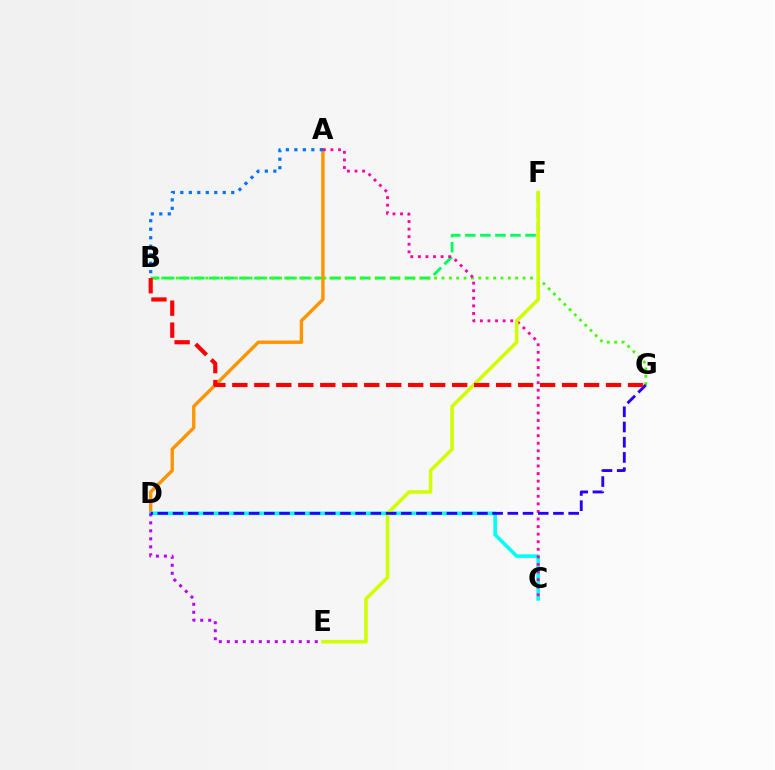{('B', 'F'): [{'color': '#00ff5c', 'line_style': 'dashed', 'thickness': 2.05}], ('A', 'D'): [{'color': '#ff9400', 'line_style': 'solid', 'thickness': 2.44}], ('C', 'D'): [{'color': '#00fff6', 'line_style': 'solid', 'thickness': 2.59}], ('B', 'G'): [{'color': '#3dff00', 'line_style': 'dotted', 'thickness': 2.0}, {'color': '#ff0000', 'line_style': 'dashed', 'thickness': 2.99}], ('A', 'B'): [{'color': '#0074ff', 'line_style': 'dotted', 'thickness': 2.31}], ('D', 'E'): [{'color': '#b900ff', 'line_style': 'dotted', 'thickness': 2.17}], ('A', 'C'): [{'color': '#ff00ac', 'line_style': 'dotted', 'thickness': 2.06}], ('E', 'F'): [{'color': '#d1ff00', 'line_style': 'solid', 'thickness': 2.56}], ('D', 'G'): [{'color': '#2500ff', 'line_style': 'dashed', 'thickness': 2.07}]}